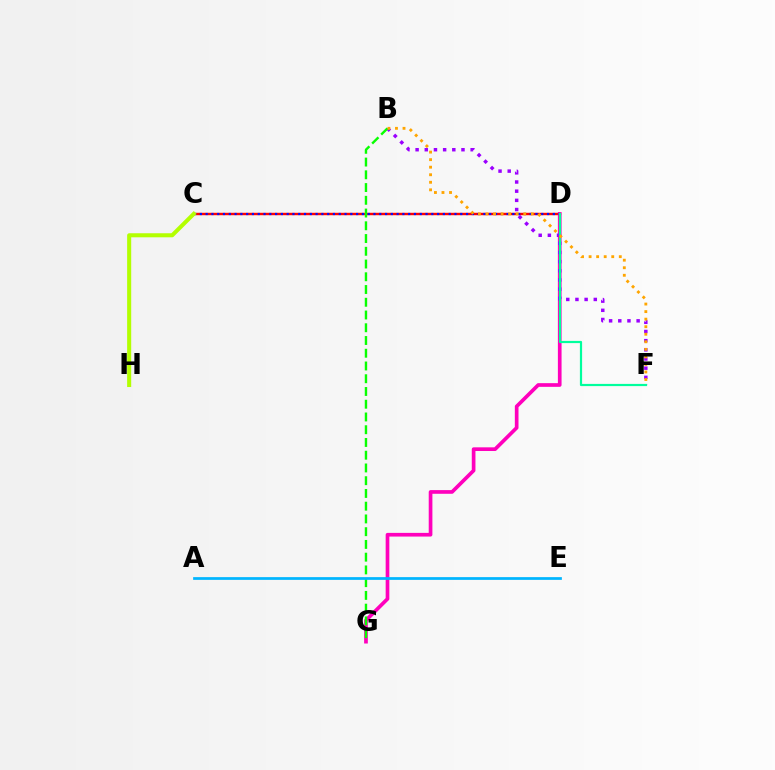{('C', 'D'): [{'color': '#ff0000', 'line_style': 'solid', 'thickness': 1.75}, {'color': '#0010ff', 'line_style': 'dotted', 'thickness': 1.57}], ('D', 'G'): [{'color': '#ff00bd', 'line_style': 'solid', 'thickness': 2.65}], ('B', 'F'): [{'color': '#9b00ff', 'line_style': 'dotted', 'thickness': 2.49}, {'color': '#ffa500', 'line_style': 'dotted', 'thickness': 2.05}], ('D', 'F'): [{'color': '#00ff9d', 'line_style': 'solid', 'thickness': 1.59}], ('B', 'G'): [{'color': '#08ff00', 'line_style': 'dashed', 'thickness': 1.73}], ('A', 'E'): [{'color': '#00b5ff', 'line_style': 'solid', 'thickness': 1.97}], ('C', 'H'): [{'color': '#b3ff00', 'line_style': 'solid', 'thickness': 2.92}]}